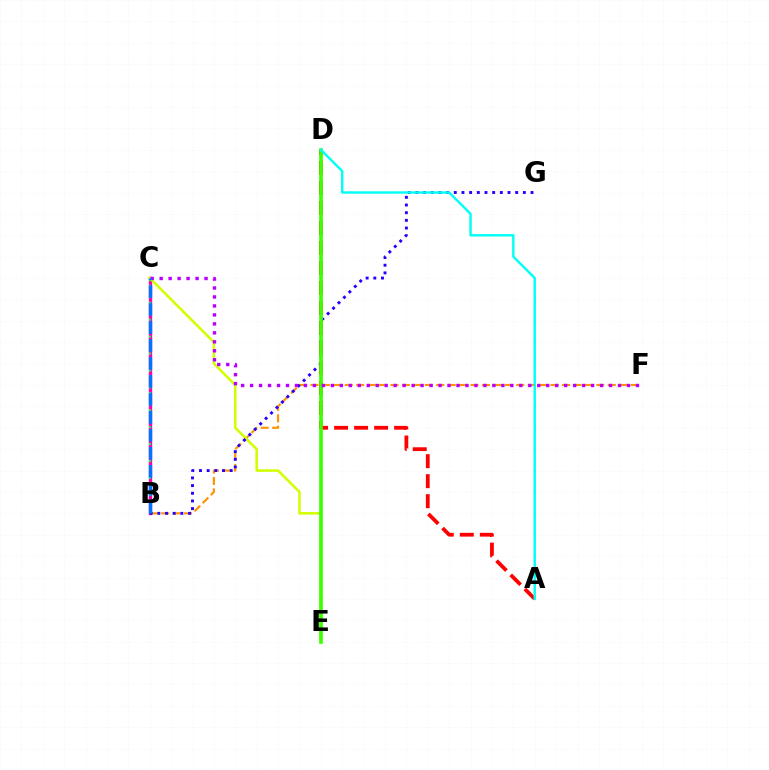{('A', 'D'): [{'color': '#ff0000', 'line_style': 'dashed', 'thickness': 2.72}, {'color': '#00fff6', 'line_style': 'solid', 'thickness': 1.74}], ('B', 'C'): [{'color': '#ff00ac', 'line_style': 'solid', 'thickness': 2.41}, {'color': '#00ff5c', 'line_style': 'dotted', 'thickness': 1.54}, {'color': '#0074ff', 'line_style': 'dashed', 'thickness': 2.44}], ('B', 'F'): [{'color': '#ff9400', 'line_style': 'dashed', 'thickness': 1.55}], ('C', 'E'): [{'color': '#d1ff00', 'line_style': 'solid', 'thickness': 1.84}], ('B', 'G'): [{'color': '#2500ff', 'line_style': 'dotted', 'thickness': 2.09}], ('D', 'E'): [{'color': '#3dff00', 'line_style': 'solid', 'thickness': 2.64}], ('C', 'F'): [{'color': '#b900ff', 'line_style': 'dotted', 'thickness': 2.44}]}